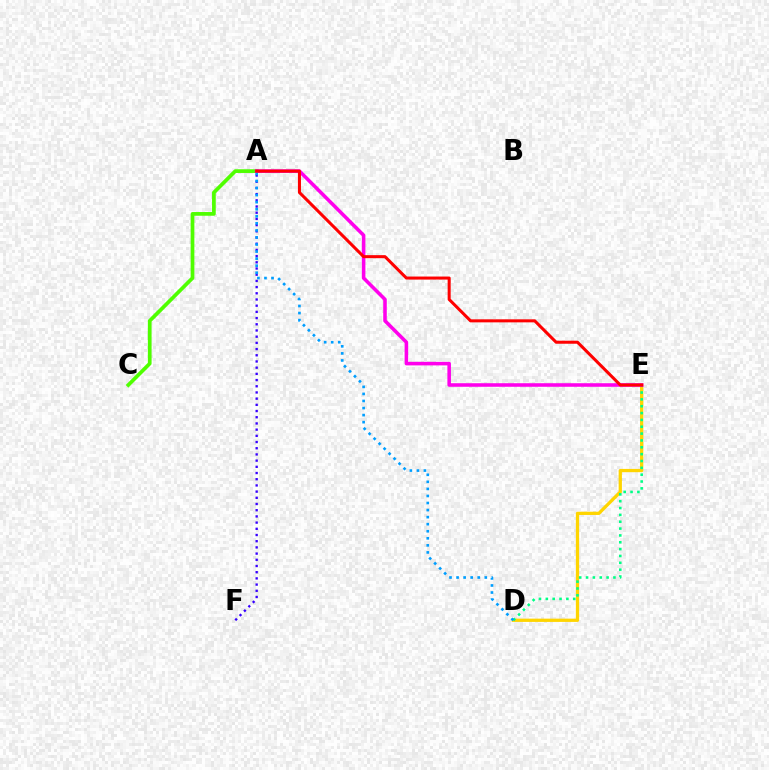{('A', 'F'): [{'color': '#3700ff', 'line_style': 'dotted', 'thickness': 1.68}], ('D', 'E'): [{'color': '#ffd500', 'line_style': 'solid', 'thickness': 2.36}, {'color': '#00ff86', 'line_style': 'dotted', 'thickness': 1.86}], ('A', 'C'): [{'color': '#4fff00', 'line_style': 'solid', 'thickness': 2.68}], ('A', 'E'): [{'color': '#ff00ed', 'line_style': 'solid', 'thickness': 2.56}, {'color': '#ff0000', 'line_style': 'solid', 'thickness': 2.18}], ('A', 'D'): [{'color': '#009eff', 'line_style': 'dotted', 'thickness': 1.92}]}